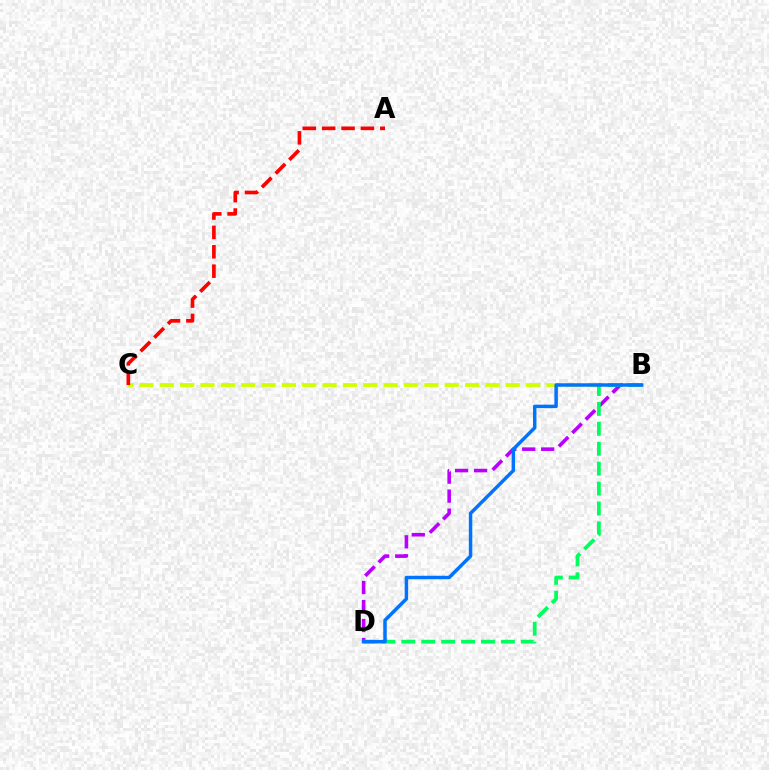{('B', 'C'): [{'color': '#d1ff00', 'line_style': 'dashed', 'thickness': 2.76}], ('A', 'C'): [{'color': '#ff0000', 'line_style': 'dashed', 'thickness': 2.63}], ('B', 'D'): [{'color': '#b900ff', 'line_style': 'dashed', 'thickness': 2.58}, {'color': '#00ff5c', 'line_style': 'dashed', 'thickness': 2.71}, {'color': '#0074ff', 'line_style': 'solid', 'thickness': 2.5}]}